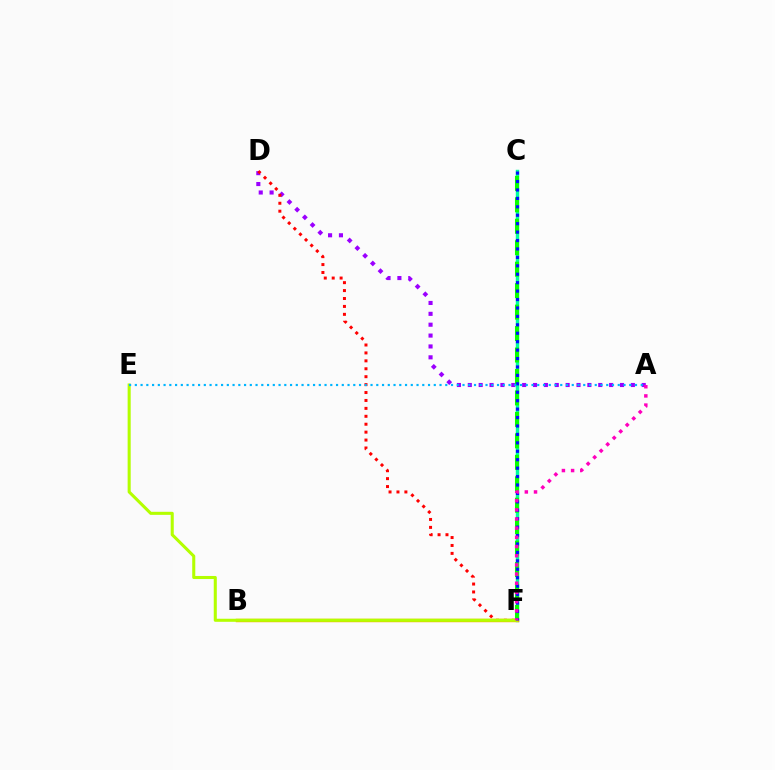{('C', 'F'): [{'color': '#00ff9d', 'line_style': 'solid', 'thickness': 2.47}, {'color': '#08ff00', 'line_style': 'dashed', 'thickness': 2.91}, {'color': '#0010ff', 'line_style': 'dotted', 'thickness': 2.29}], ('A', 'D'): [{'color': '#9b00ff', 'line_style': 'dotted', 'thickness': 2.95}], ('D', 'F'): [{'color': '#ff0000', 'line_style': 'dotted', 'thickness': 2.15}], ('B', 'F'): [{'color': '#ffa500', 'line_style': 'solid', 'thickness': 2.48}], ('E', 'F'): [{'color': '#b3ff00', 'line_style': 'solid', 'thickness': 2.21}], ('A', 'F'): [{'color': '#ff00bd', 'line_style': 'dotted', 'thickness': 2.49}], ('A', 'E'): [{'color': '#00b5ff', 'line_style': 'dotted', 'thickness': 1.56}]}